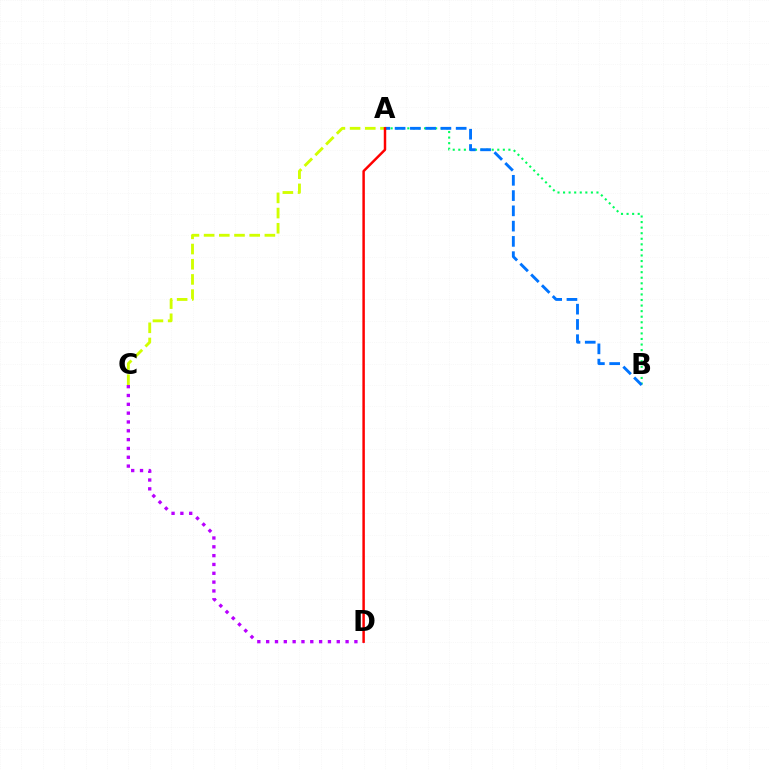{('A', 'C'): [{'color': '#d1ff00', 'line_style': 'dashed', 'thickness': 2.06}], ('C', 'D'): [{'color': '#b900ff', 'line_style': 'dotted', 'thickness': 2.4}], ('A', 'B'): [{'color': '#00ff5c', 'line_style': 'dotted', 'thickness': 1.51}, {'color': '#0074ff', 'line_style': 'dashed', 'thickness': 2.07}], ('A', 'D'): [{'color': '#ff0000', 'line_style': 'solid', 'thickness': 1.78}]}